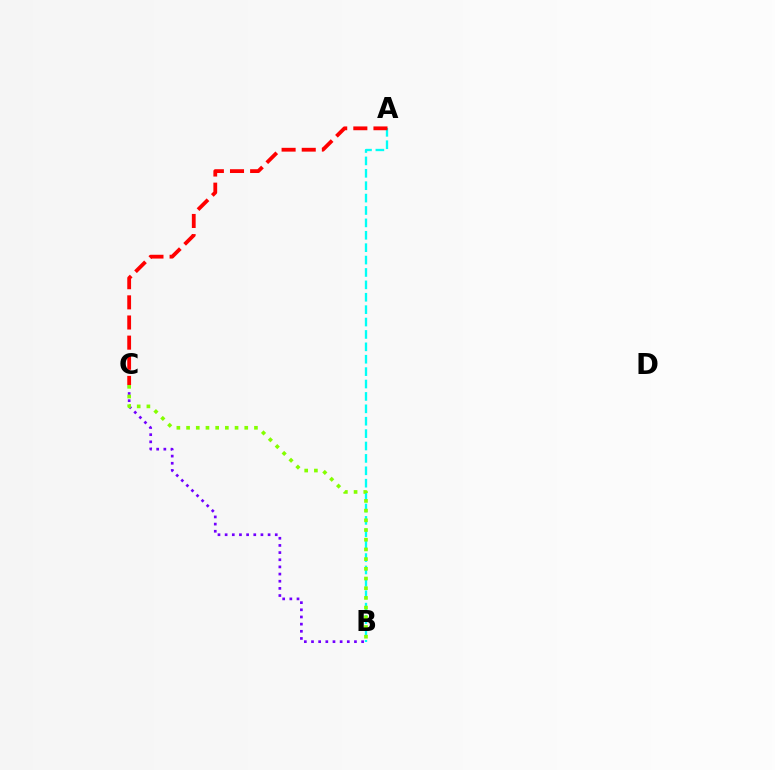{('A', 'B'): [{'color': '#00fff6', 'line_style': 'dashed', 'thickness': 1.68}], ('A', 'C'): [{'color': '#ff0000', 'line_style': 'dashed', 'thickness': 2.74}], ('B', 'C'): [{'color': '#7200ff', 'line_style': 'dotted', 'thickness': 1.95}, {'color': '#84ff00', 'line_style': 'dotted', 'thickness': 2.63}]}